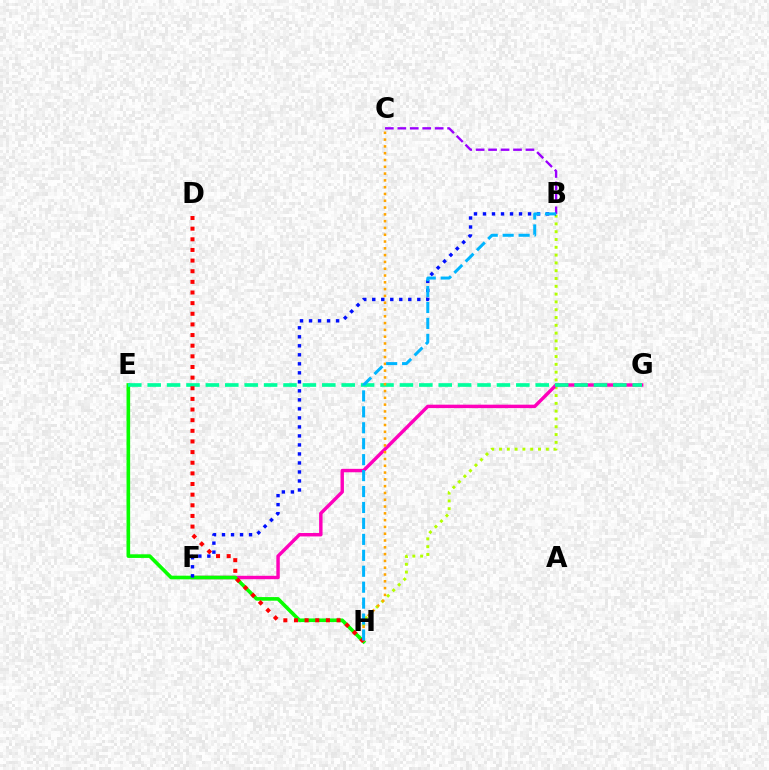{('B', 'H'): [{'color': '#b3ff00', 'line_style': 'dotted', 'thickness': 2.12}, {'color': '#00b5ff', 'line_style': 'dashed', 'thickness': 2.17}], ('F', 'G'): [{'color': '#ff00bd', 'line_style': 'solid', 'thickness': 2.47}], ('E', 'H'): [{'color': '#08ff00', 'line_style': 'solid', 'thickness': 2.61}], ('B', 'C'): [{'color': '#9b00ff', 'line_style': 'dashed', 'thickness': 1.69}], ('B', 'F'): [{'color': '#0010ff', 'line_style': 'dotted', 'thickness': 2.45}], ('E', 'G'): [{'color': '#00ff9d', 'line_style': 'dashed', 'thickness': 2.64}], ('C', 'H'): [{'color': '#ffa500', 'line_style': 'dotted', 'thickness': 1.85}], ('D', 'H'): [{'color': '#ff0000', 'line_style': 'dotted', 'thickness': 2.89}]}